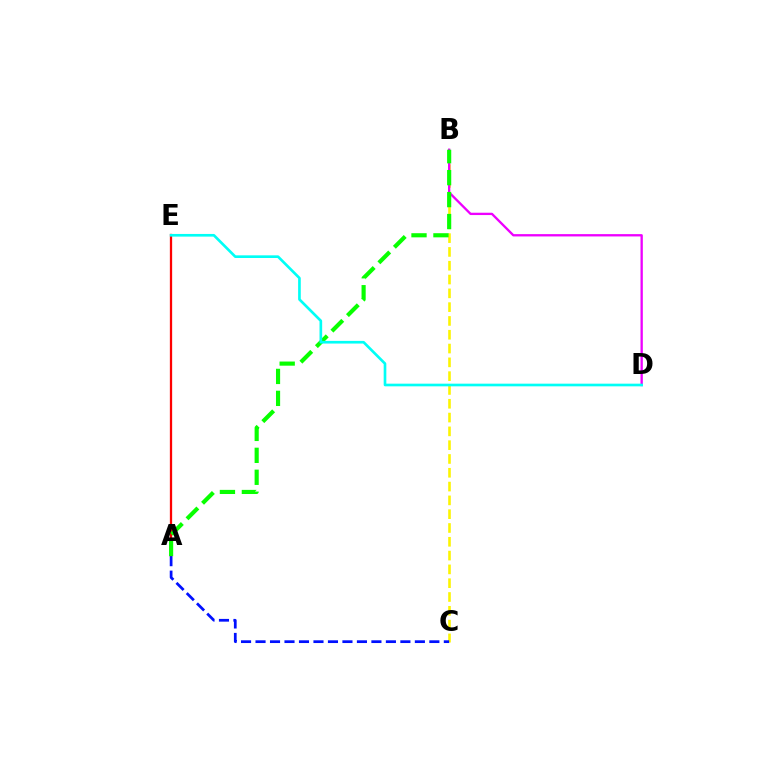{('A', 'E'): [{'color': '#ff0000', 'line_style': 'solid', 'thickness': 1.64}], ('B', 'C'): [{'color': '#fcf500', 'line_style': 'dashed', 'thickness': 1.88}], ('A', 'C'): [{'color': '#0010ff', 'line_style': 'dashed', 'thickness': 1.97}], ('B', 'D'): [{'color': '#ee00ff', 'line_style': 'solid', 'thickness': 1.67}], ('A', 'B'): [{'color': '#08ff00', 'line_style': 'dashed', 'thickness': 2.98}], ('D', 'E'): [{'color': '#00fff6', 'line_style': 'solid', 'thickness': 1.92}]}